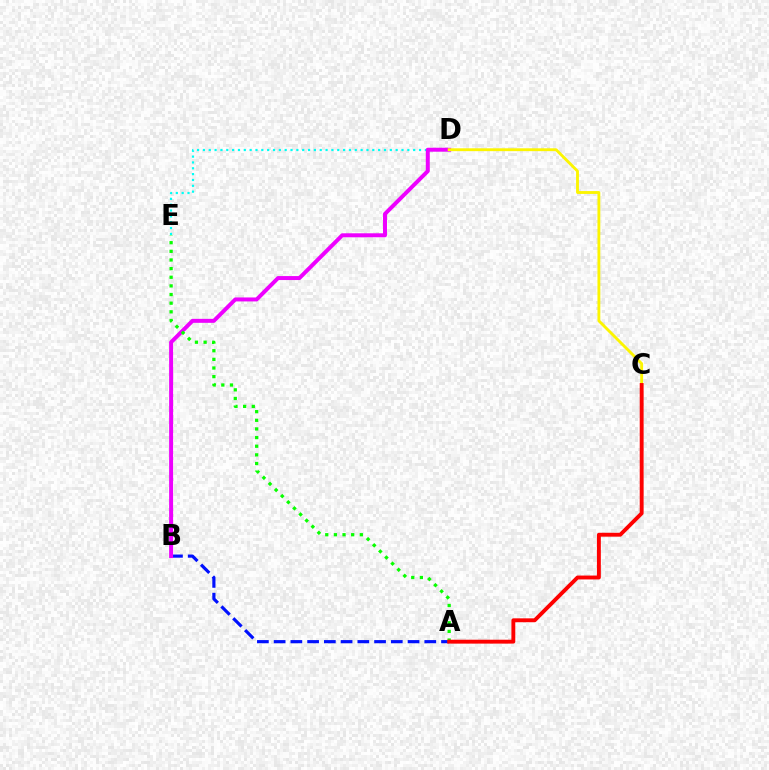{('A', 'B'): [{'color': '#0010ff', 'line_style': 'dashed', 'thickness': 2.27}], ('D', 'E'): [{'color': '#00fff6', 'line_style': 'dotted', 'thickness': 1.59}], ('B', 'D'): [{'color': '#ee00ff', 'line_style': 'solid', 'thickness': 2.86}], ('C', 'D'): [{'color': '#fcf500', 'line_style': 'solid', 'thickness': 2.06}], ('A', 'E'): [{'color': '#08ff00', 'line_style': 'dotted', 'thickness': 2.35}], ('A', 'C'): [{'color': '#ff0000', 'line_style': 'solid', 'thickness': 2.8}]}